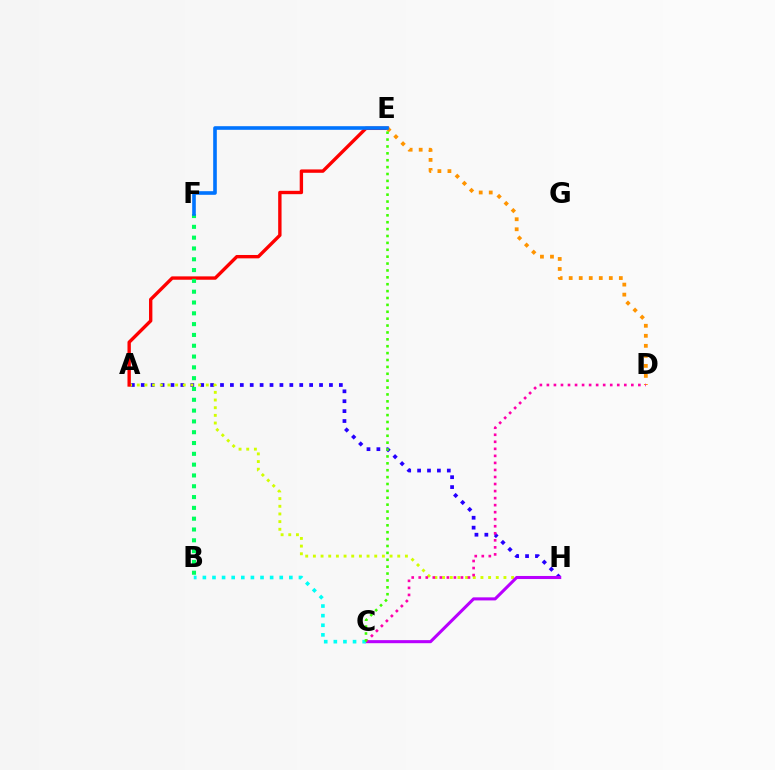{('A', 'H'): [{'color': '#2500ff', 'line_style': 'dotted', 'thickness': 2.69}, {'color': '#d1ff00', 'line_style': 'dotted', 'thickness': 2.08}], ('A', 'E'): [{'color': '#ff0000', 'line_style': 'solid', 'thickness': 2.43}], ('D', 'E'): [{'color': '#ff9400', 'line_style': 'dotted', 'thickness': 2.72}], ('C', 'H'): [{'color': '#b900ff', 'line_style': 'solid', 'thickness': 2.21}], ('B', 'C'): [{'color': '#00fff6', 'line_style': 'dotted', 'thickness': 2.61}], ('B', 'F'): [{'color': '#00ff5c', 'line_style': 'dotted', 'thickness': 2.94}], ('E', 'F'): [{'color': '#0074ff', 'line_style': 'solid', 'thickness': 2.6}], ('C', 'D'): [{'color': '#ff00ac', 'line_style': 'dotted', 'thickness': 1.91}], ('C', 'E'): [{'color': '#3dff00', 'line_style': 'dotted', 'thickness': 1.87}]}